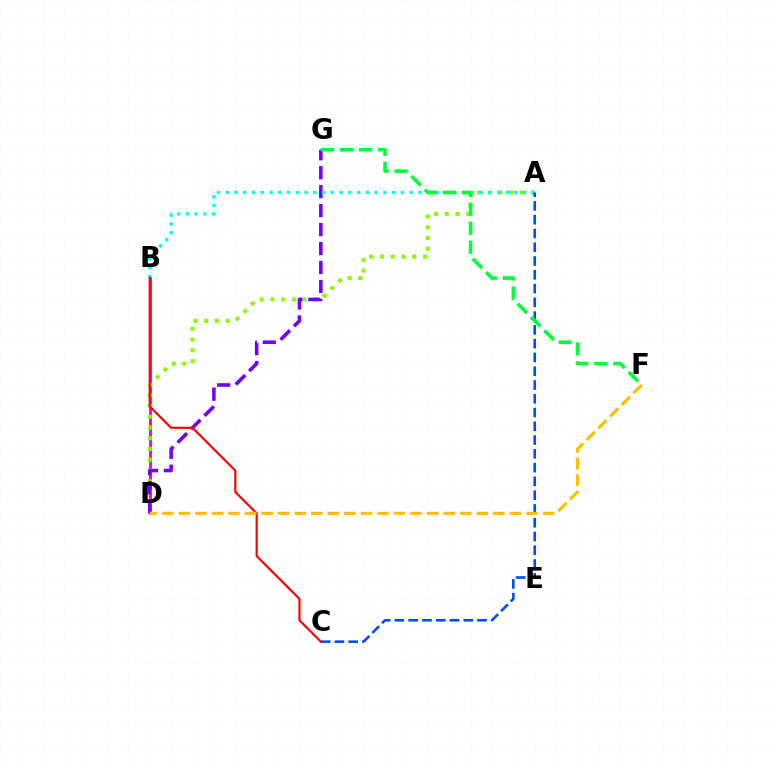{('B', 'D'): [{'color': '#ff00cf', 'line_style': 'solid', 'thickness': 2.09}], ('A', 'D'): [{'color': '#84ff00', 'line_style': 'dotted', 'thickness': 2.92}], ('D', 'G'): [{'color': '#7200ff', 'line_style': 'dashed', 'thickness': 2.58}], ('A', 'B'): [{'color': '#00fff6', 'line_style': 'dotted', 'thickness': 2.38}], ('A', 'C'): [{'color': '#004bff', 'line_style': 'dashed', 'thickness': 1.87}], ('B', 'C'): [{'color': '#ff0000', 'line_style': 'solid', 'thickness': 1.56}], ('F', 'G'): [{'color': '#00ff39', 'line_style': 'dashed', 'thickness': 2.58}], ('D', 'F'): [{'color': '#ffbd00', 'line_style': 'dashed', 'thickness': 2.25}]}